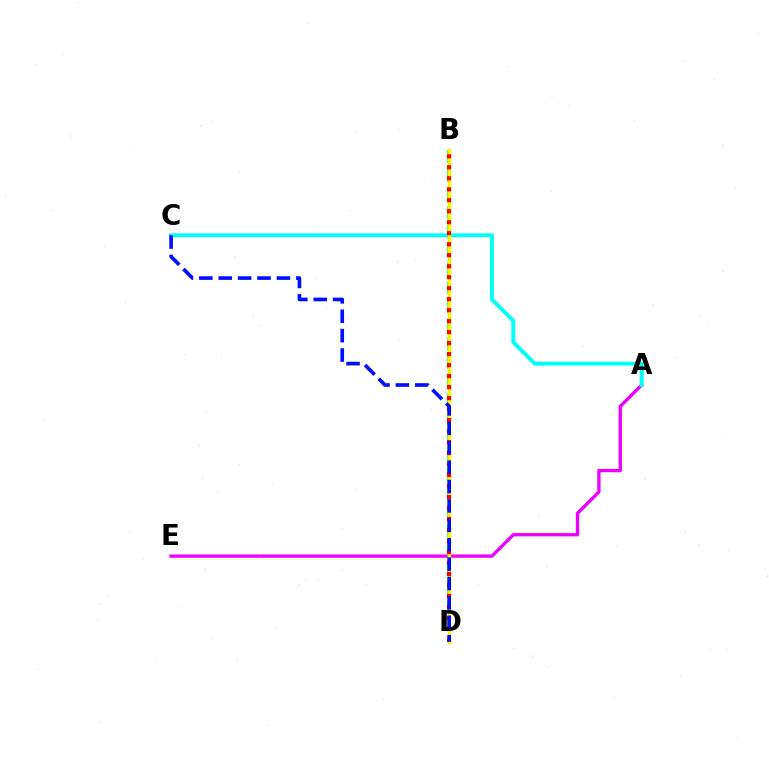{('A', 'E'): [{'color': '#ee00ff', 'line_style': 'solid', 'thickness': 2.38}], ('B', 'D'): [{'color': '#08ff00', 'line_style': 'dashed', 'thickness': 2.54}, {'color': '#fcf500', 'line_style': 'solid', 'thickness': 2.44}, {'color': '#ff0000', 'line_style': 'dotted', 'thickness': 2.99}], ('A', 'C'): [{'color': '#00fff6', 'line_style': 'solid', 'thickness': 2.82}], ('C', 'D'): [{'color': '#0010ff', 'line_style': 'dashed', 'thickness': 2.64}]}